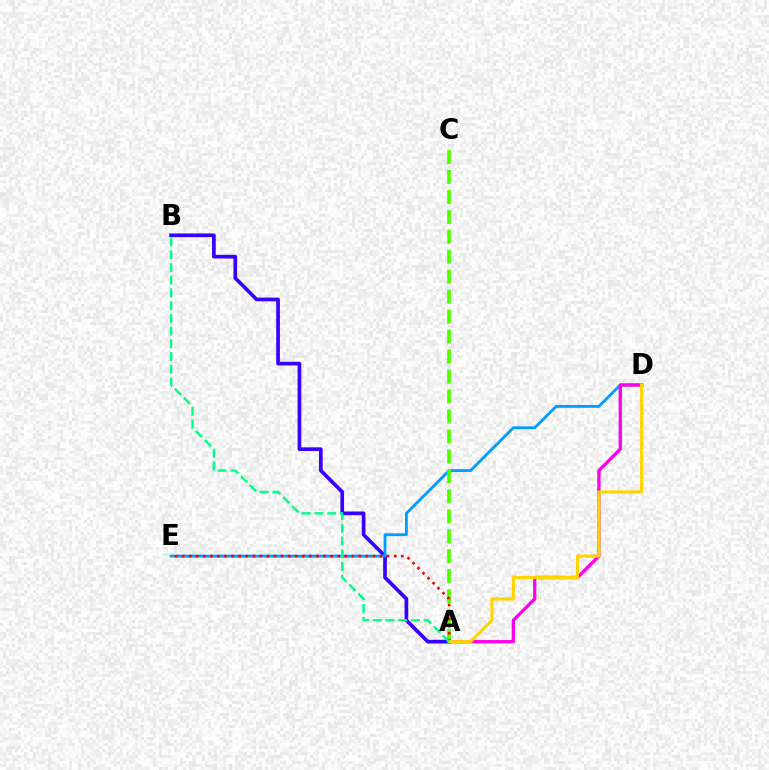{('A', 'B'): [{'color': '#3700ff', 'line_style': 'solid', 'thickness': 2.65}, {'color': '#00ff86', 'line_style': 'dashed', 'thickness': 1.73}], ('D', 'E'): [{'color': '#009eff', 'line_style': 'solid', 'thickness': 2.05}], ('A', 'C'): [{'color': '#4fff00', 'line_style': 'dashed', 'thickness': 2.71}], ('A', 'D'): [{'color': '#ff00ed', 'line_style': 'solid', 'thickness': 2.37}, {'color': '#ffd500', 'line_style': 'solid', 'thickness': 2.28}], ('A', 'E'): [{'color': '#ff0000', 'line_style': 'dotted', 'thickness': 1.92}]}